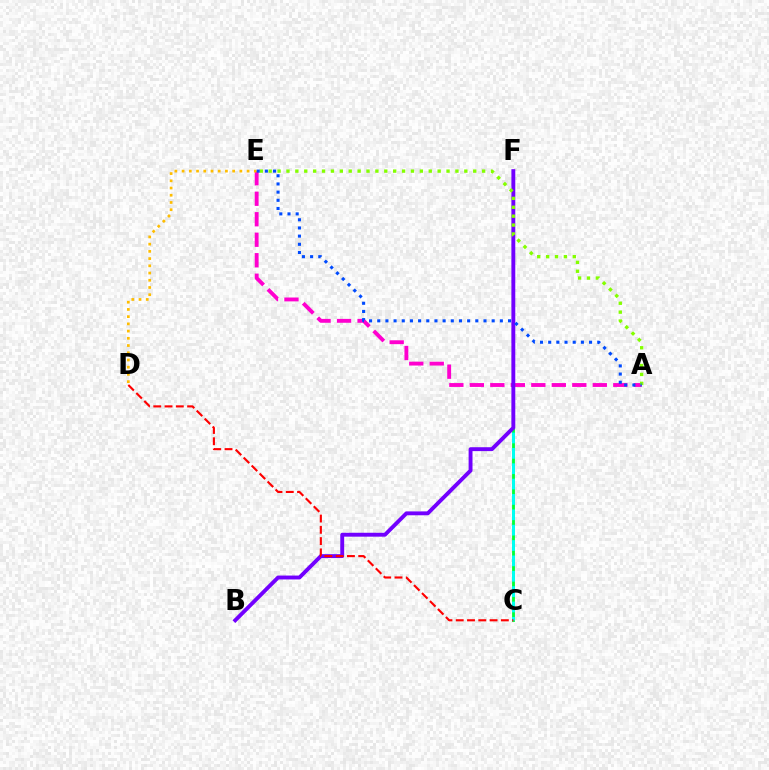{('C', 'F'): [{'color': '#00ff39', 'line_style': 'solid', 'thickness': 2.04}, {'color': '#00fff6', 'line_style': 'dashed', 'thickness': 2.09}], ('A', 'E'): [{'color': '#ff00cf', 'line_style': 'dashed', 'thickness': 2.78}, {'color': '#84ff00', 'line_style': 'dotted', 'thickness': 2.42}, {'color': '#004bff', 'line_style': 'dotted', 'thickness': 2.22}], ('D', 'E'): [{'color': '#ffbd00', 'line_style': 'dotted', 'thickness': 1.96}], ('B', 'F'): [{'color': '#7200ff', 'line_style': 'solid', 'thickness': 2.8}], ('C', 'D'): [{'color': '#ff0000', 'line_style': 'dashed', 'thickness': 1.53}]}